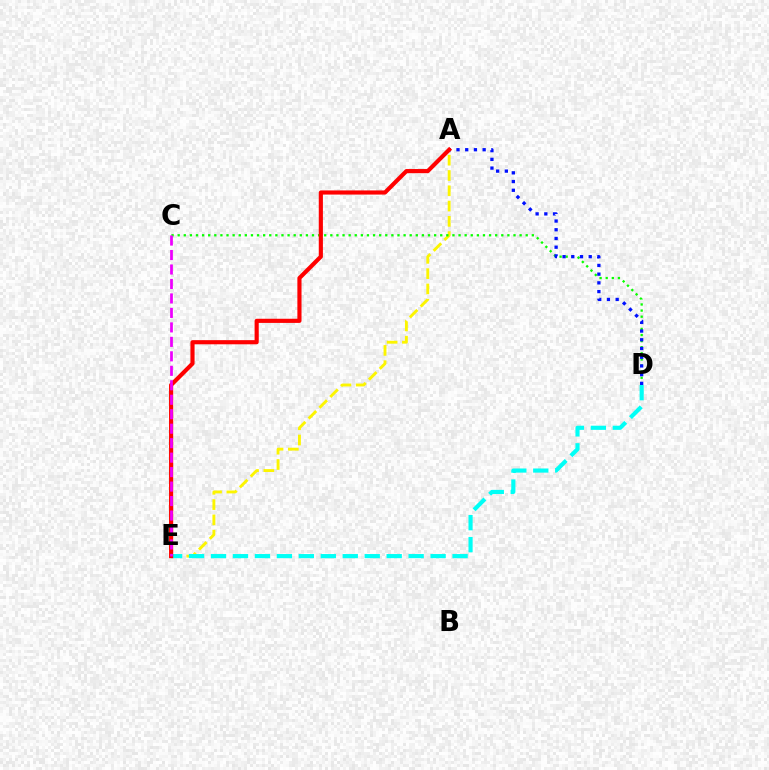{('A', 'E'): [{'color': '#fcf500', 'line_style': 'dashed', 'thickness': 2.08}, {'color': '#ff0000', 'line_style': 'solid', 'thickness': 2.98}], ('D', 'E'): [{'color': '#00fff6', 'line_style': 'dashed', 'thickness': 2.98}], ('C', 'D'): [{'color': '#08ff00', 'line_style': 'dotted', 'thickness': 1.66}], ('A', 'D'): [{'color': '#0010ff', 'line_style': 'dotted', 'thickness': 2.37}], ('C', 'E'): [{'color': '#ee00ff', 'line_style': 'dashed', 'thickness': 1.97}]}